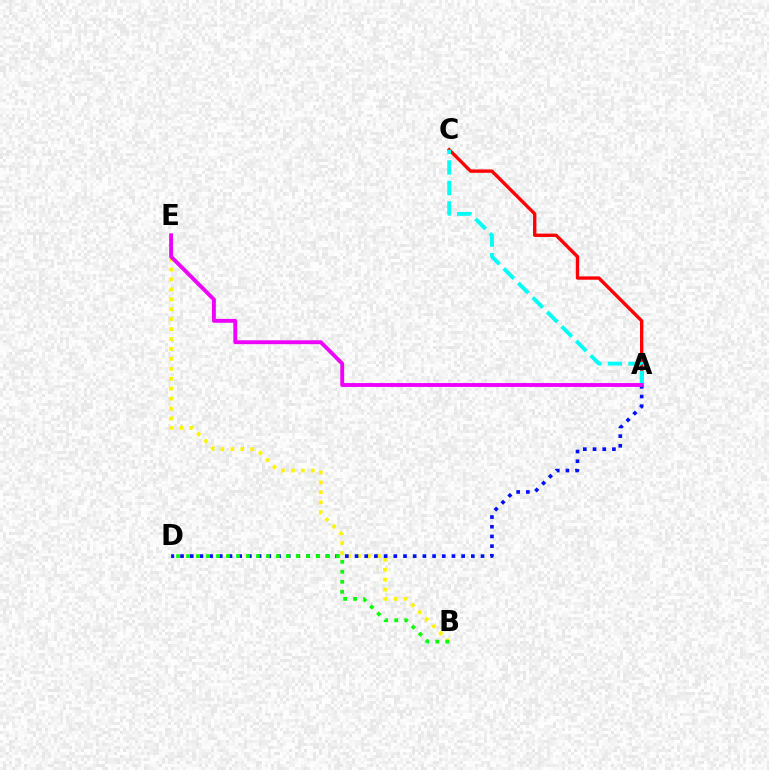{('A', 'C'): [{'color': '#ff0000', 'line_style': 'solid', 'thickness': 2.41}, {'color': '#00fff6', 'line_style': 'dashed', 'thickness': 2.78}], ('B', 'E'): [{'color': '#fcf500', 'line_style': 'dotted', 'thickness': 2.7}], ('A', 'D'): [{'color': '#0010ff', 'line_style': 'dotted', 'thickness': 2.63}], ('B', 'D'): [{'color': '#08ff00', 'line_style': 'dotted', 'thickness': 2.71}], ('A', 'E'): [{'color': '#ee00ff', 'line_style': 'solid', 'thickness': 2.79}]}